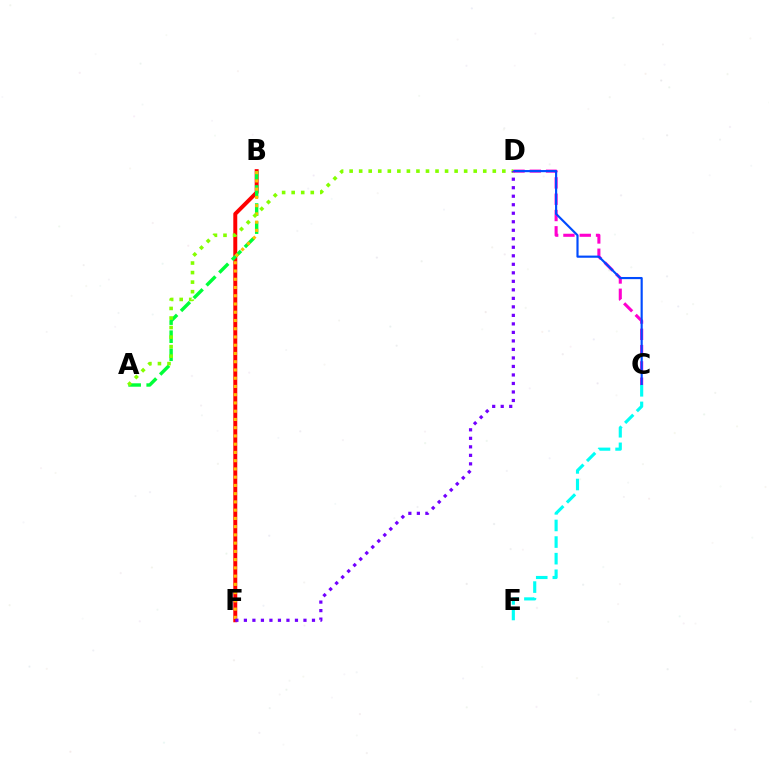{('B', 'F'): [{'color': '#ff0000', 'line_style': 'solid', 'thickness': 2.84}, {'color': '#ffbd00', 'line_style': 'dotted', 'thickness': 2.24}], ('A', 'B'): [{'color': '#00ff39', 'line_style': 'dashed', 'thickness': 2.45}], ('C', 'D'): [{'color': '#ff00cf', 'line_style': 'dashed', 'thickness': 2.21}, {'color': '#004bff', 'line_style': 'solid', 'thickness': 1.56}], ('C', 'E'): [{'color': '#00fff6', 'line_style': 'dashed', 'thickness': 2.26}], ('A', 'D'): [{'color': '#84ff00', 'line_style': 'dotted', 'thickness': 2.59}], ('D', 'F'): [{'color': '#7200ff', 'line_style': 'dotted', 'thickness': 2.31}]}